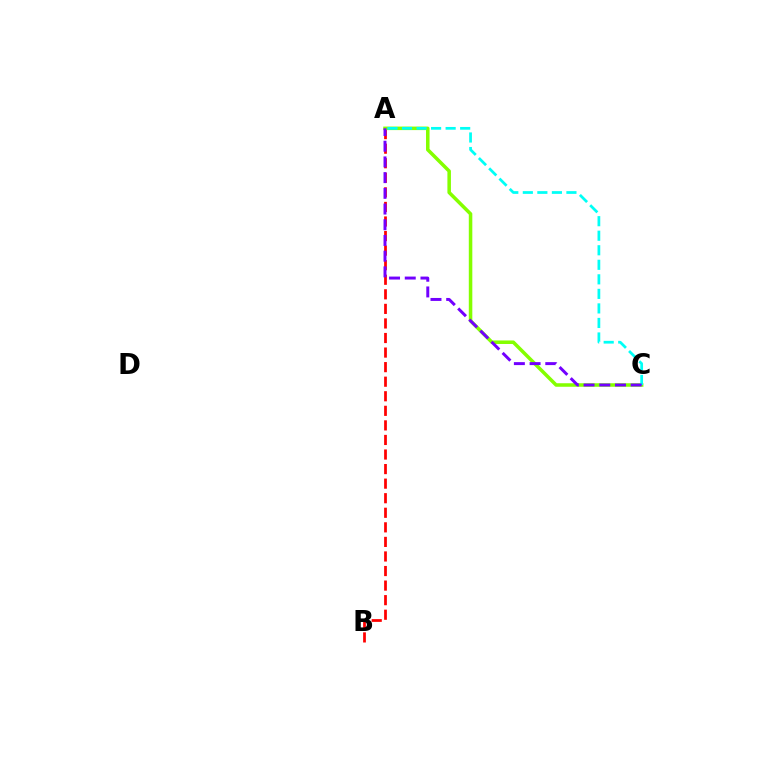{('A', 'B'): [{'color': '#ff0000', 'line_style': 'dashed', 'thickness': 1.98}], ('A', 'C'): [{'color': '#84ff00', 'line_style': 'solid', 'thickness': 2.54}, {'color': '#00fff6', 'line_style': 'dashed', 'thickness': 1.97}, {'color': '#7200ff', 'line_style': 'dashed', 'thickness': 2.13}]}